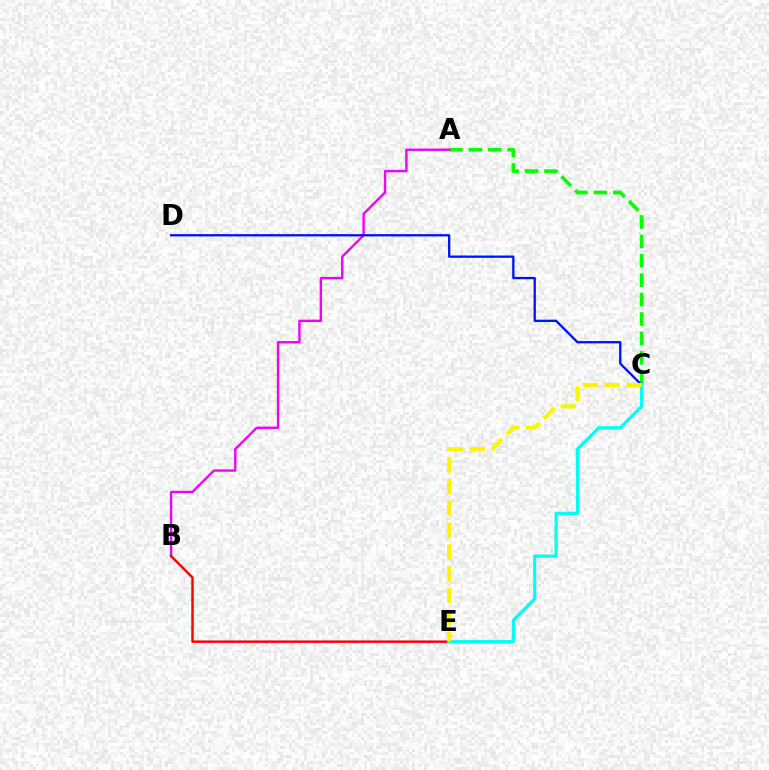{('A', 'C'): [{'color': '#08ff00', 'line_style': 'dashed', 'thickness': 2.64}], ('A', 'B'): [{'color': '#ee00ff', 'line_style': 'solid', 'thickness': 1.72}], ('C', 'D'): [{'color': '#0010ff', 'line_style': 'solid', 'thickness': 1.65}], ('B', 'E'): [{'color': '#ff0000', 'line_style': 'solid', 'thickness': 1.77}], ('C', 'E'): [{'color': '#00fff6', 'line_style': 'solid', 'thickness': 2.31}, {'color': '#fcf500', 'line_style': 'dashed', 'thickness': 2.96}]}